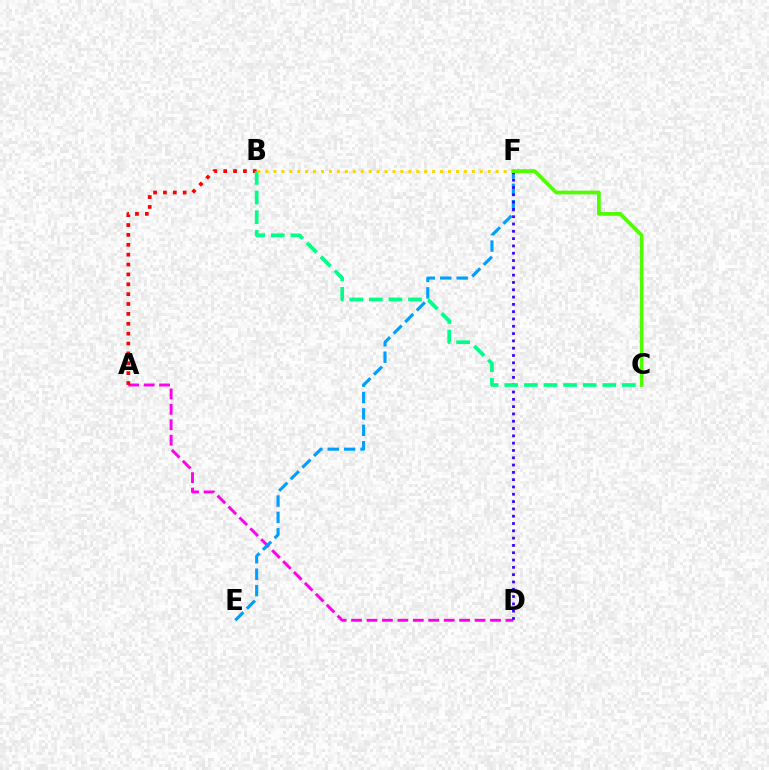{('A', 'D'): [{'color': '#ff00ed', 'line_style': 'dashed', 'thickness': 2.1}], ('E', 'F'): [{'color': '#009eff', 'line_style': 'dashed', 'thickness': 2.23}], ('A', 'B'): [{'color': '#ff0000', 'line_style': 'dotted', 'thickness': 2.68}], ('D', 'F'): [{'color': '#3700ff', 'line_style': 'dotted', 'thickness': 1.98}], ('B', 'C'): [{'color': '#00ff86', 'line_style': 'dashed', 'thickness': 2.66}], ('B', 'F'): [{'color': '#ffd500', 'line_style': 'dotted', 'thickness': 2.16}], ('C', 'F'): [{'color': '#4fff00', 'line_style': 'solid', 'thickness': 2.69}]}